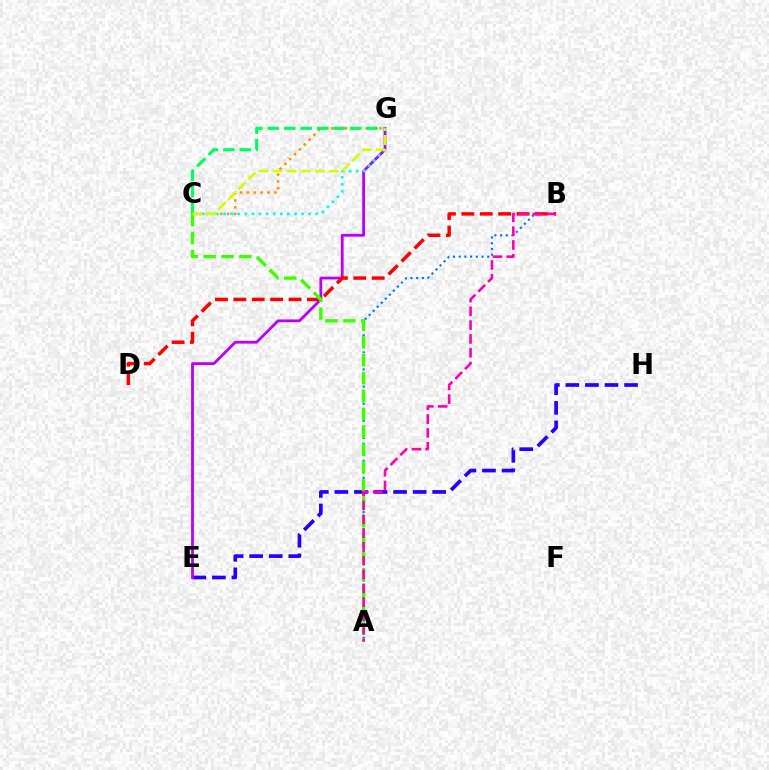{('E', 'H'): [{'color': '#2500ff', 'line_style': 'dashed', 'thickness': 2.66}], ('C', 'G'): [{'color': '#ff9400', 'line_style': 'dotted', 'thickness': 1.87}, {'color': '#00ff5c', 'line_style': 'dashed', 'thickness': 2.24}, {'color': '#00fff6', 'line_style': 'dotted', 'thickness': 1.92}, {'color': '#d1ff00', 'line_style': 'dashed', 'thickness': 1.9}], ('E', 'G'): [{'color': '#b900ff', 'line_style': 'solid', 'thickness': 2.02}], ('A', 'B'): [{'color': '#0074ff', 'line_style': 'dotted', 'thickness': 1.55}, {'color': '#ff00ac', 'line_style': 'dashed', 'thickness': 1.88}], ('B', 'D'): [{'color': '#ff0000', 'line_style': 'dashed', 'thickness': 2.5}], ('A', 'C'): [{'color': '#3dff00', 'line_style': 'dashed', 'thickness': 2.43}]}